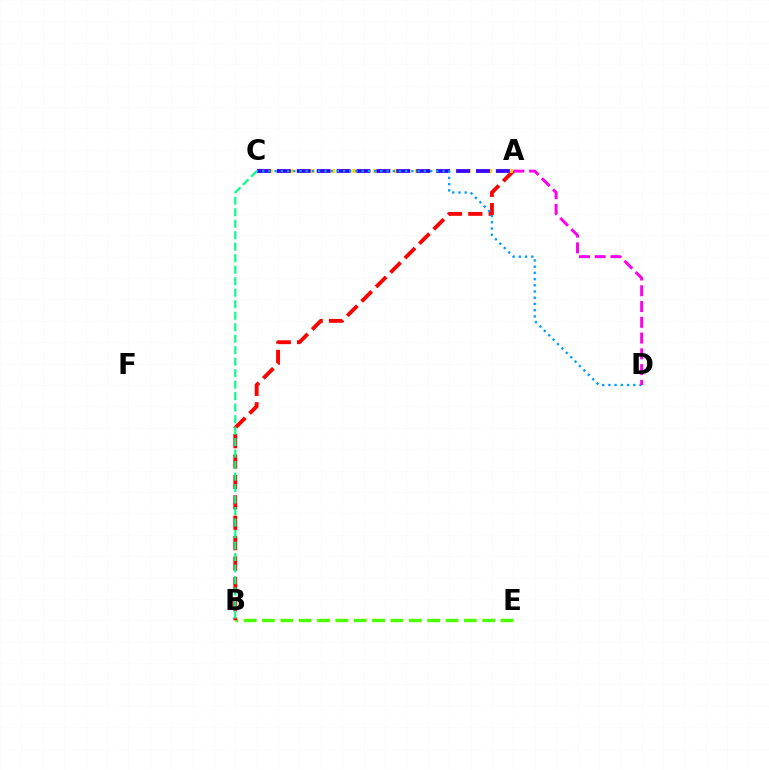{('B', 'E'): [{'color': '#4fff00', 'line_style': 'dashed', 'thickness': 2.49}], ('A', 'B'): [{'color': '#ff0000', 'line_style': 'dashed', 'thickness': 2.77}], ('B', 'C'): [{'color': '#00ff86', 'line_style': 'dashed', 'thickness': 1.56}], ('A', 'C'): [{'color': '#ffd500', 'line_style': 'dotted', 'thickness': 2.84}, {'color': '#3700ff', 'line_style': 'dashed', 'thickness': 2.7}], ('C', 'D'): [{'color': '#009eff', 'line_style': 'dotted', 'thickness': 1.69}], ('A', 'D'): [{'color': '#ff00ed', 'line_style': 'dashed', 'thickness': 2.14}]}